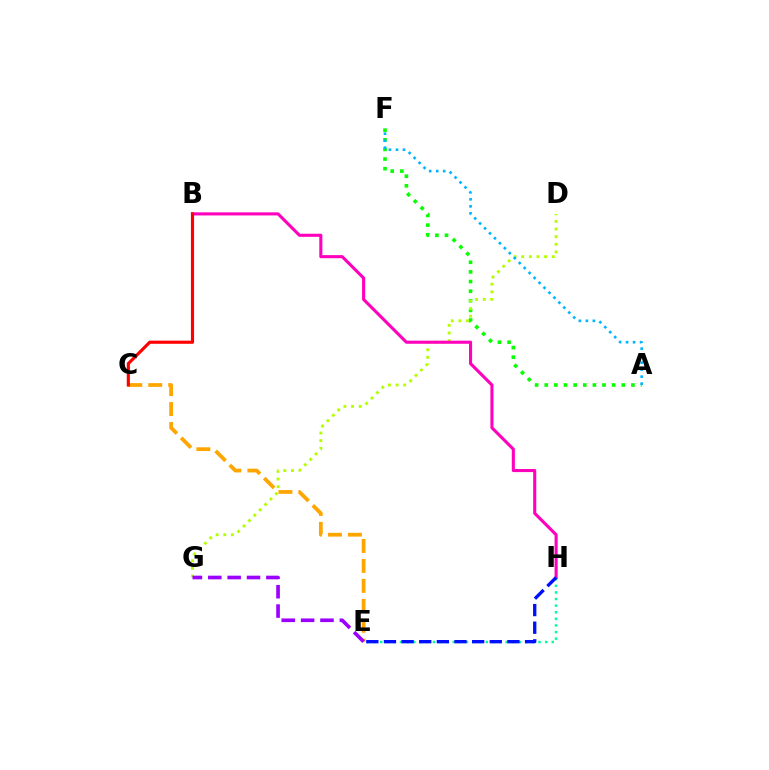{('A', 'F'): [{'color': '#08ff00', 'line_style': 'dotted', 'thickness': 2.62}, {'color': '#00b5ff', 'line_style': 'dotted', 'thickness': 1.9}], ('D', 'G'): [{'color': '#b3ff00', 'line_style': 'dotted', 'thickness': 2.07}], ('E', 'H'): [{'color': '#00ff9d', 'line_style': 'dotted', 'thickness': 1.79}, {'color': '#0010ff', 'line_style': 'dashed', 'thickness': 2.4}], ('B', 'H'): [{'color': '#ff00bd', 'line_style': 'solid', 'thickness': 2.23}], ('C', 'E'): [{'color': '#ffa500', 'line_style': 'dashed', 'thickness': 2.71}], ('B', 'C'): [{'color': '#ff0000', 'line_style': 'solid', 'thickness': 2.26}], ('E', 'G'): [{'color': '#9b00ff', 'line_style': 'dashed', 'thickness': 2.63}]}